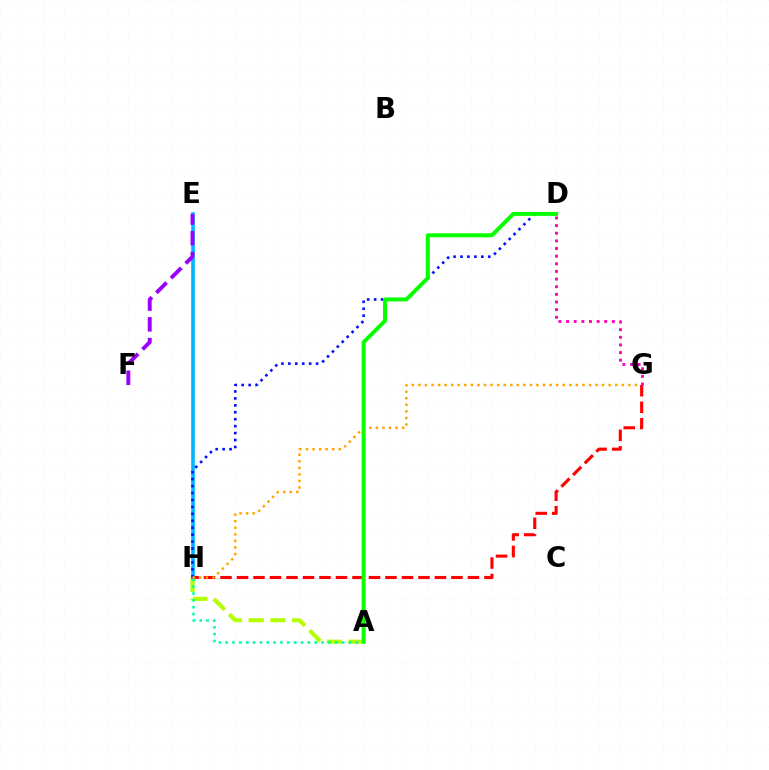{('A', 'H'): [{'color': '#b3ff00', 'line_style': 'dashed', 'thickness': 2.95}, {'color': '#00ff9d', 'line_style': 'dotted', 'thickness': 1.86}], ('E', 'H'): [{'color': '#00b5ff', 'line_style': 'solid', 'thickness': 2.6}], ('G', 'H'): [{'color': '#ff0000', 'line_style': 'dashed', 'thickness': 2.24}, {'color': '#ffa500', 'line_style': 'dotted', 'thickness': 1.78}], ('D', 'H'): [{'color': '#0010ff', 'line_style': 'dotted', 'thickness': 1.89}], ('A', 'D'): [{'color': '#08ff00', 'line_style': 'solid', 'thickness': 2.86}], ('D', 'G'): [{'color': '#ff00bd', 'line_style': 'dotted', 'thickness': 2.08}], ('E', 'F'): [{'color': '#9b00ff', 'line_style': 'dashed', 'thickness': 2.82}]}